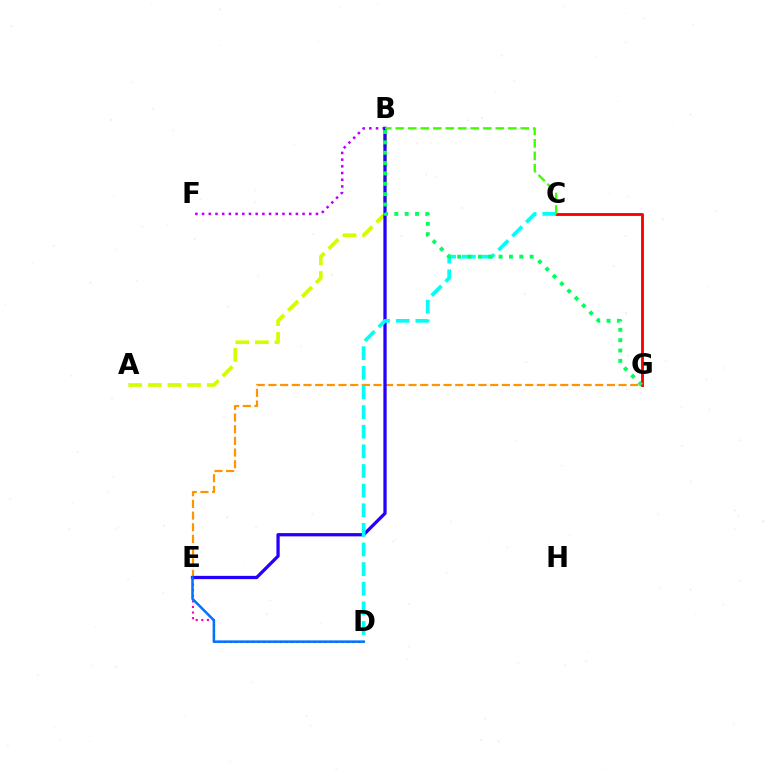{('A', 'B'): [{'color': '#d1ff00', 'line_style': 'dashed', 'thickness': 2.67}], ('D', 'E'): [{'color': '#ff00ac', 'line_style': 'dotted', 'thickness': 1.52}, {'color': '#0074ff', 'line_style': 'solid', 'thickness': 1.82}], ('B', 'F'): [{'color': '#b900ff', 'line_style': 'dotted', 'thickness': 1.82}], ('E', 'G'): [{'color': '#ff9400', 'line_style': 'dashed', 'thickness': 1.59}], ('C', 'G'): [{'color': '#ff0000', 'line_style': 'solid', 'thickness': 2.07}], ('B', 'E'): [{'color': '#2500ff', 'line_style': 'solid', 'thickness': 2.35}], ('C', 'D'): [{'color': '#00fff6', 'line_style': 'dashed', 'thickness': 2.67}], ('B', 'G'): [{'color': '#00ff5c', 'line_style': 'dotted', 'thickness': 2.81}], ('B', 'C'): [{'color': '#3dff00', 'line_style': 'dashed', 'thickness': 1.7}]}